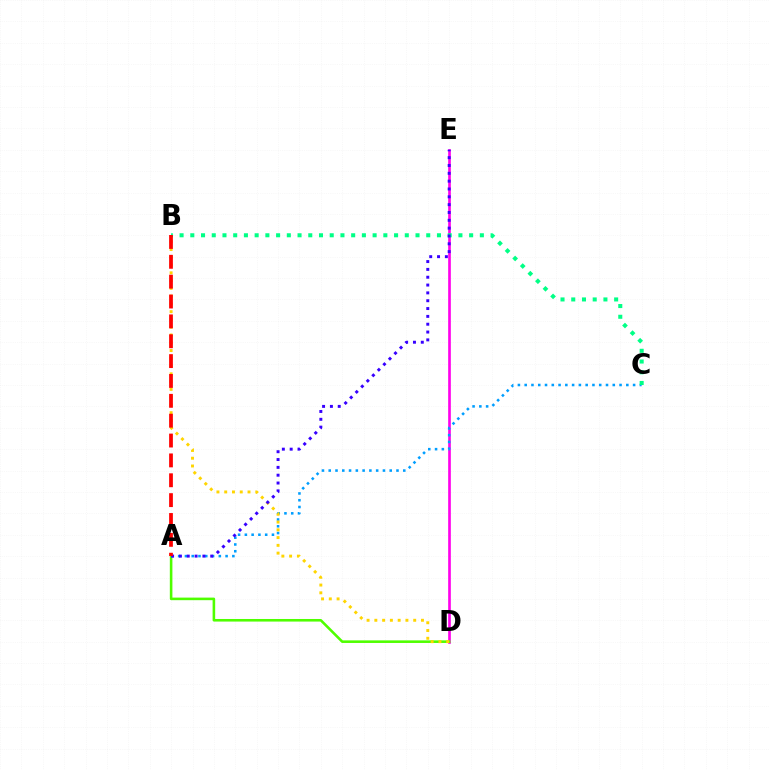{('D', 'E'): [{'color': '#ff00ed', 'line_style': 'solid', 'thickness': 1.92}], ('A', 'D'): [{'color': '#4fff00', 'line_style': 'solid', 'thickness': 1.86}], ('A', 'C'): [{'color': '#009eff', 'line_style': 'dotted', 'thickness': 1.84}], ('B', 'D'): [{'color': '#ffd500', 'line_style': 'dotted', 'thickness': 2.11}], ('B', 'C'): [{'color': '#00ff86', 'line_style': 'dotted', 'thickness': 2.91}], ('A', 'E'): [{'color': '#3700ff', 'line_style': 'dotted', 'thickness': 2.13}], ('A', 'B'): [{'color': '#ff0000', 'line_style': 'dashed', 'thickness': 2.7}]}